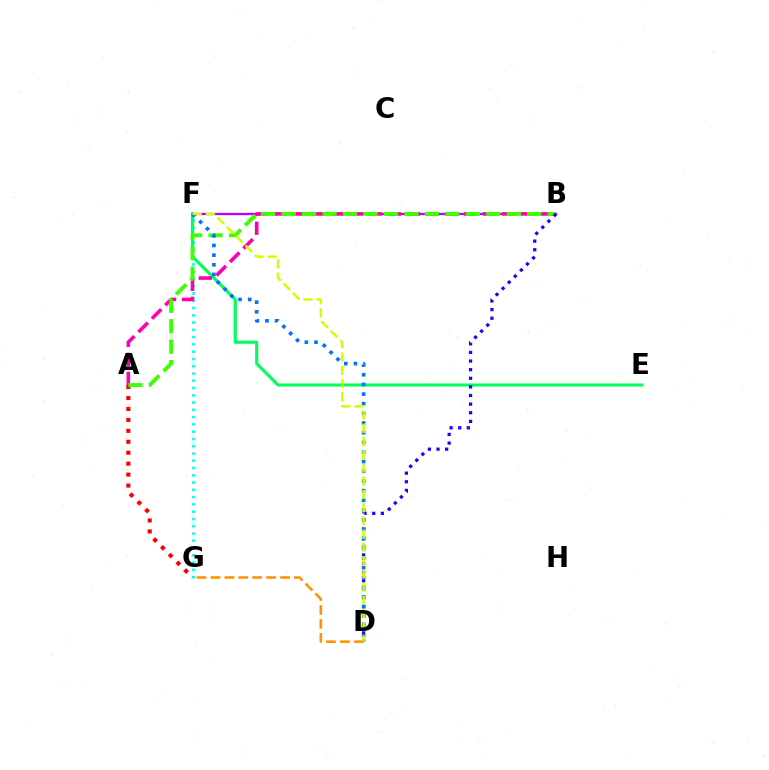{('F', 'G'): [{'color': '#00fff6', 'line_style': 'dotted', 'thickness': 1.98}], ('E', 'F'): [{'color': '#00ff5c', 'line_style': 'solid', 'thickness': 2.24}], ('B', 'F'): [{'color': '#b900ff', 'line_style': 'solid', 'thickness': 1.65}], ('A', 'G'): [{'color': '#ff0000', 'line_style': 'dotted', 'thickness': 2.97}], ('A', 'B'): [{'color': '#ff00ac', 'line_style': 'dashed', 'thickness': 2.58}, {'color': '#3dff00', 'line_style': 'dashed', 'thickness': 2.78}], ('B', 'D'): [{'color': '#2500ff', 'line_style': 'dotted', 'thickness': 2.34}], ('D', 'G'): [{'color': '#ff9400', 'line_style': 'dashed', 'thickness': 1.89}], ('D', 'F'): [{'color': '#0074ff', 'line_style': 'dotted', 'thickness': 2.62}, {'color': '#d1ff00', 'line_style': 'dashed', 'thickness': 1.8}]}